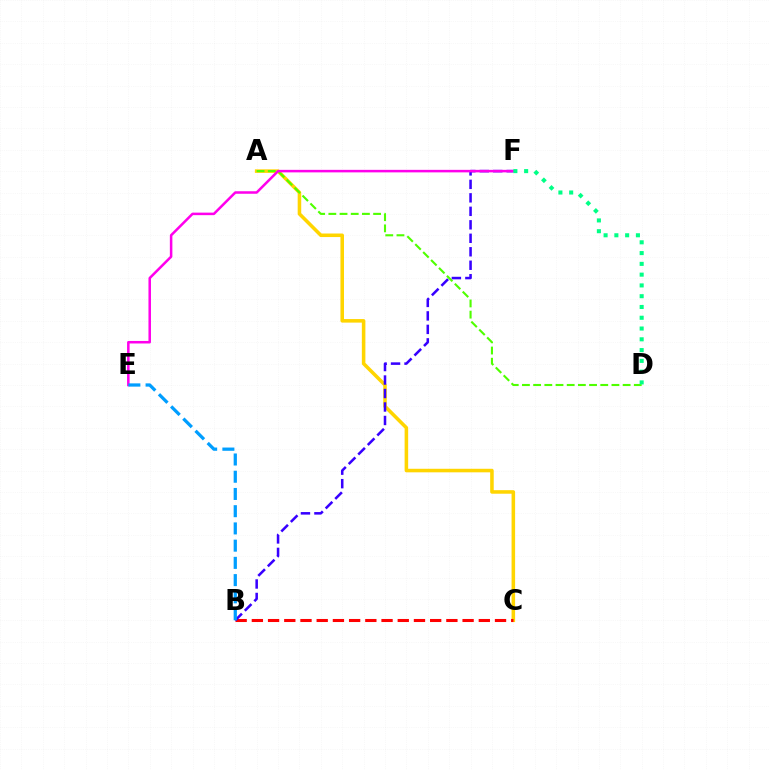{('A', 'C'): [{'color': '#ffd500', 'line_style': 'solid', 'thickness': 2.55}], ('B', 'C'): [{'color': '#ff0000', 'line_style': 'dashed', 'thickness': 2.2}], ('A', 'D'): [{'color': '#4fff00', 'line_style': 'dashed', 'thickness': 1.52}], ('B', 'F'): [{'color': '#3700ff', 'line_style': 'dashed', 'thickness': 1.83}], ('E', 'F'): [{'color': '#ff00ed', 'line_style': 'solid', 'thickness': 1.82}], ('B', 'E'): [{'color': '#009eff', 'line_style': 'dashed', 'thickness': 2.34}], ('D', 'F'): [{'color': '#00ff86', 'line_style': 'dotted', 'thickness': 2.93}]}